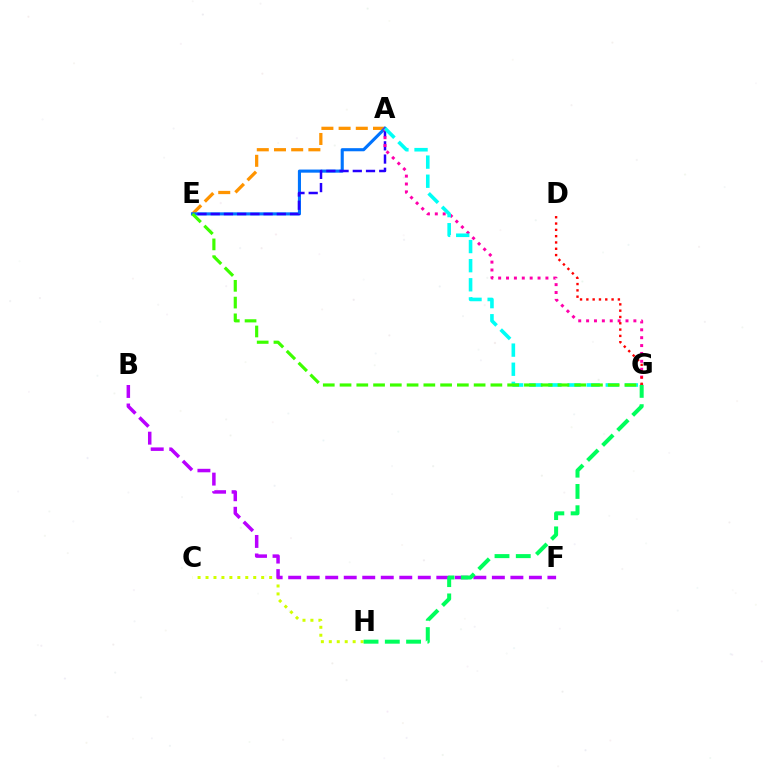{('C', 'H'): [{'color': '#d1ff00', 'line_style': 'dotted', 'thickness': 2.16}], ('A', 'E'): [{'color': '#ff9400', 'line_style': 'dashed', 'thickness': 2.34}, {'color': '#0074ff', 'line_style': 'solid', 'thickness': 2.24}, {'color': '#2500ff', 'line_style': 'dashed', 'thickness': 1.8}], ('B', 'F'): [{'color': '#b900ff', 'line_style': 'dashed', 'thickness': 2.52}], ('A', 'G'): [{'color': '#ff00ac', 'line_style': 'dotted', 'thickness': 2.14}, {'color': '#00fff6', 'line_style': 'dashed', 'thickness': 2.6}], ('D', 'G'): [{'color': '#ff0000', 'line_style': 'dotted', 'thickness': 1.71}], ('E', 'G'): [{'color': '#3dff00', 'line_style': 'dashed', 'thickness': 2.28}], ('G', 'H'): [{'color': '#00ff5c', 'line_style': 'dashed', 'thickness': 2.89}]}